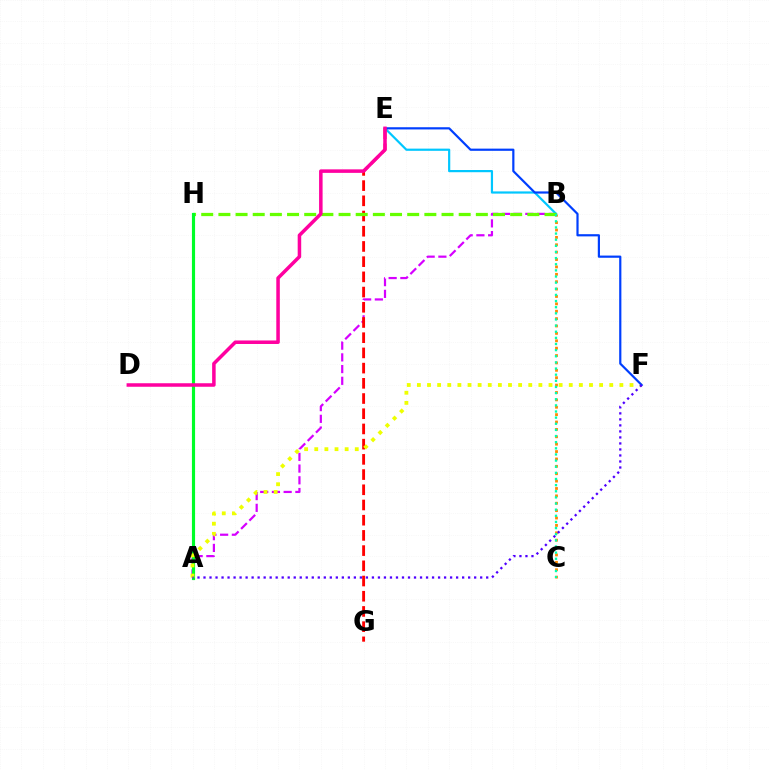{('A', 'B'): [{'color': '#d600ff', 'line_style': 'dashed', 'thickness': 1.59}], ('B', 'E'): [{'color': '#00c7ff', 'line_style': 'solid', 'thickness': 1.58}], ('B', 'C'): [{'color': '#ff8800', 'line_style': 'dotted', 'thickness': 2.01}, {'color': '#00ffaf', 'line_style': 'dotted', 'thickness': 1.67}], ('E', 'G'): [{'color': '#ff0000', 'line_style': 'dashed', 'thickness': 2.07}], ('B', 'H'): [{'color': '#66ff00', 'line_style': 'dashed', 'thickness': 2.33}], ('A', 'H'): [{'color': '#00ff27', 'line_style': 'solid', 'thickness': 2.27}], ('A', 'F'): [{'color': '#eeff00', 'line_style': 'dotted', 'thickness': 2.75}, {'color': '#4f00ff', 'line_style': 'dotted', 'thickness': 1.63}], ('E', 'F'): [{'color': '#003fff', 'line_style': 'solid', 'thickness': 1.58}], ('D', 'E'): [{'color': '#ff00a0', 'line_style': 'solid', 'thickness': 2.53}]}